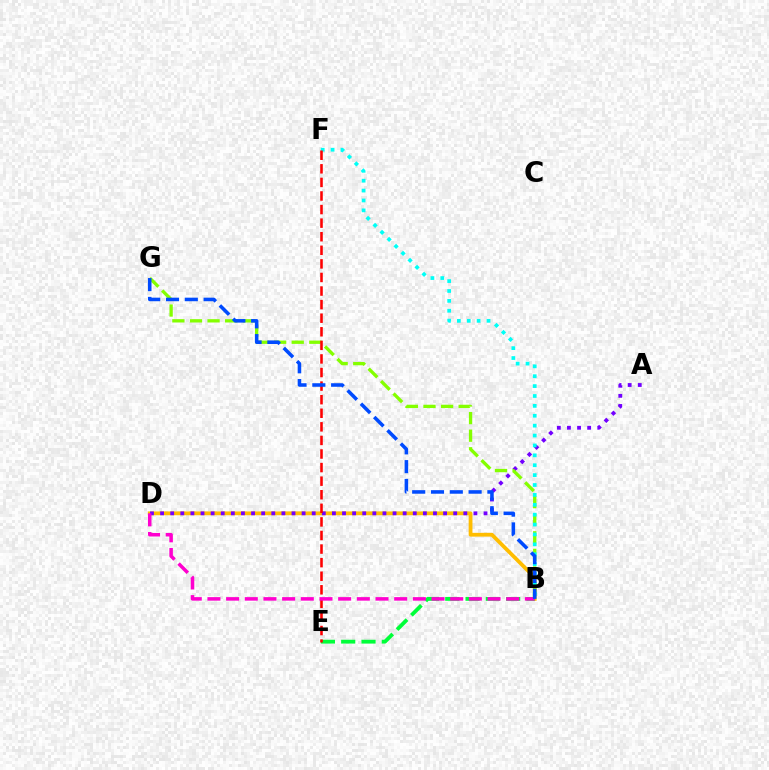{('B', 'D'): [{'color': '#ffbd00', 'line_style': 'solid', 'thickness': 2.73}, {'color': '#ff00cf', 'line_style': 'dashed', 'thickness': 2.54}], ('A', 'D'): [{'color': '#7200ff', 'line_style': 'dotted', 'thickness': 2.75}], ('B', 'G'): [{'color': '#84ff00', 'line_style': 'dashed', 'thickness': 2.39}, {'color': '#004bff', 'line_style': 'dashed', 'thickness': 2.55}], ('B', 'E'): [{'color': '#00ff39', 'line_style': 'dashed', 'thickness': 2.76}], ('B', 'F'): [{'color': '#00fff6', 'line_style': 'dotted', 'thickness': 2.69}], ('E', 'F'): [{'color': '#ff0000', 'line_style': 'dashed', 'thickness': 1.84}]}